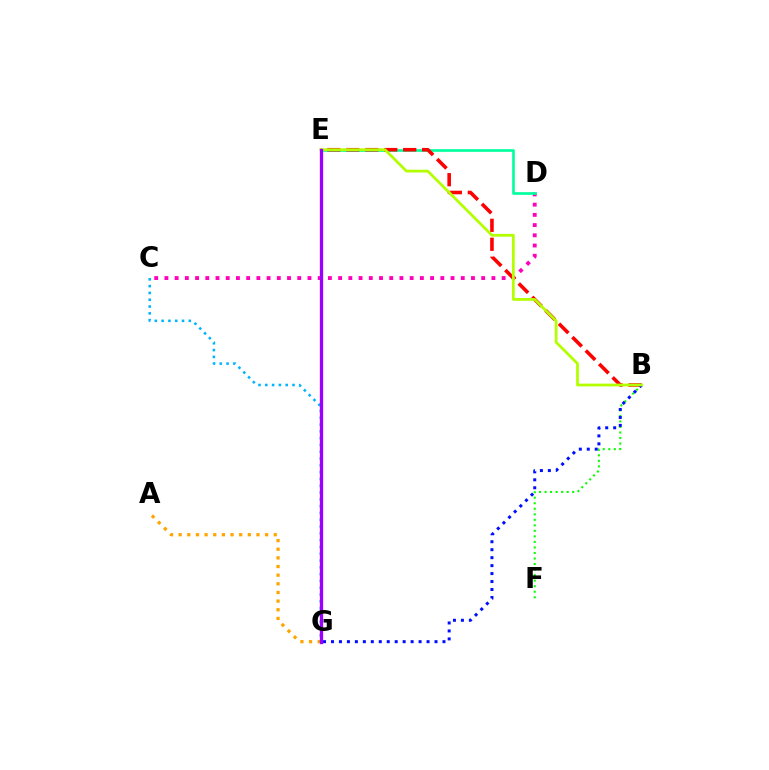{('A', 'G'): [{'color': '#ffa500', 'line_style': 'dotted', 'thickness': 2.35}], ('C', 'D'): [{'color': '#ff00bd', 'line_style': 'dotted', 'thickness': 2.78}], ('B', 'F'): [{'color': '#08ff00', 'line_style': 'dotted', 'thickness': 1.5}], ('C', 'G'): [{'color': '#00b5ff', 'line_style': 'dotted', 'thickness': 1.85}], ('D', 'E'): [{'color': '#00ff9d', 'line_style': 'solid', 'thickness': 1.91}], ('B', 'E'): [{'color': '#ff0000', 'line_style': 'dashed', 'thickness': 2.58}, {'color': '#b3ff00', 'line_style': 'solid', 'thickness': 1.99}], ('B', 'G'): [{'color': '#0010ff', 'line_style': 'dotted', 'thickness': 2.16}], ('E', 'G'): [{'color': '#9b00ff', 'line_style': 'solid', 'thickness': 2.38}]}